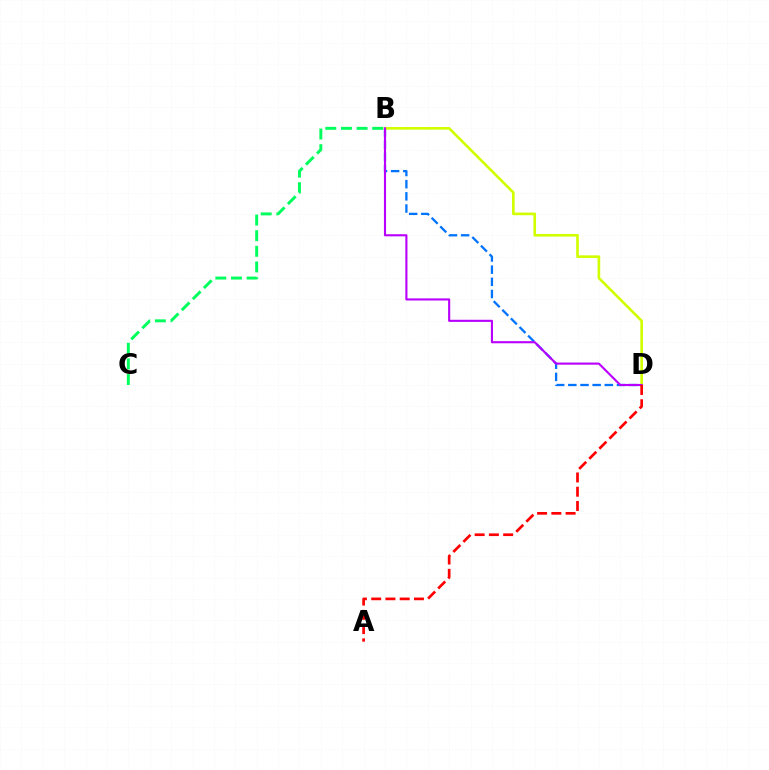{('B', 'C'): [{'color': '#00ff5c', 'line_style': 'dashed', 'thickness': 2.12}], ('B', 'D'): [{'color': '#0074ff', 'line_style': 'dashed', 'thickness': 1.65}, {'color': '#d1ff00', 'line_style': 'solid', 'thickness': 1.91}, {'color': '#b900ff', 'line_style': 'solid', 'thickness': 1.53}], ('A', 'D'): [{'color': '#ff0000', 'line_style': 'dashed', 'thickness': 1.94}]}